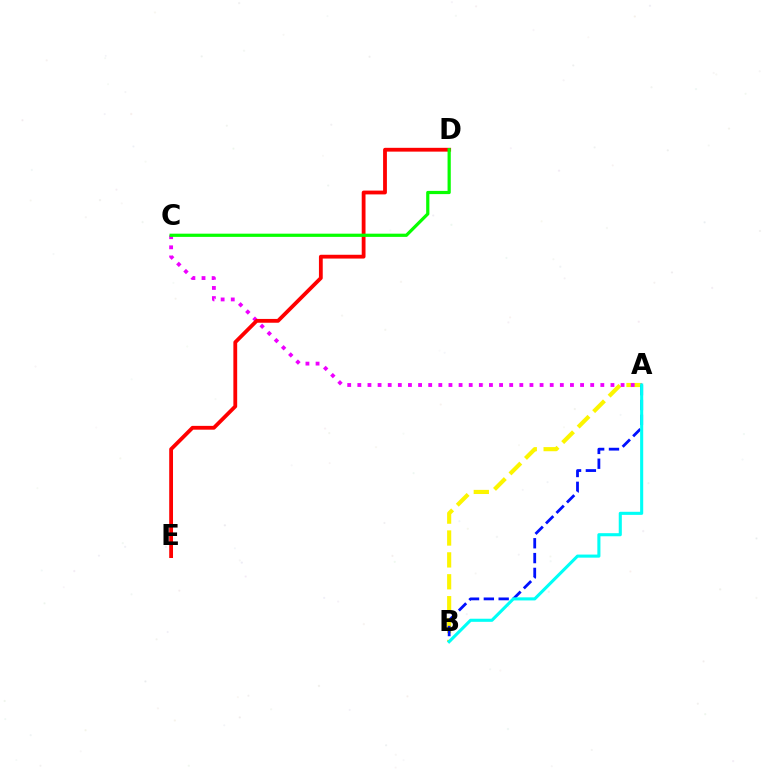{('A', 'B'): [{'color': '#fcf500', 'line_style': 'dashed', 'thickness': 2.97}, {'color': '#0010ff', 'line_style': 'dashed', 'thickness': 2.01}, {'color': '#00fff6', 'line_style': 'solid', 'thickness': 2.22}], ('A', 'C'): [{'color': '#ee00ff', 'line_style': 'dotted', 'thickness': 2.75}], ('D', 'E'): [{'color': '#ff0000', 'line_style': 'solid', 'thickness': 2.74}], ('C', 'D'): [{'color': '#08ff00', 'line_style': 'solid', 'thickness': 2.31}]}